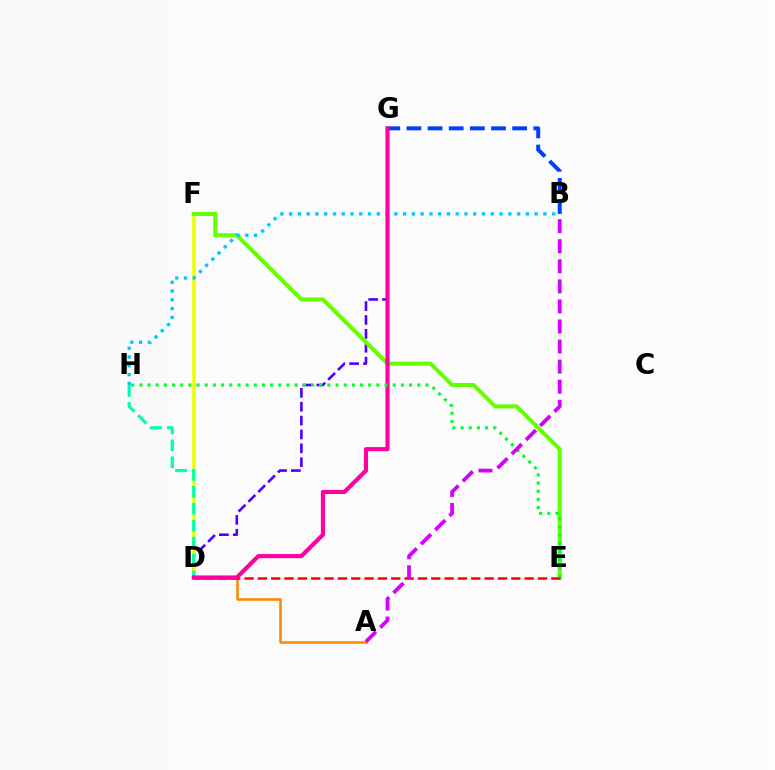{('B', 'G'): [{'color': '#003fff', 'line_style': 'dashed', 'thickness': 2.87}], ('D', 'G'): [{'color': '#4f00ff', 'line_style': 'dashed', 'thickness': 1.88}, {'color': '#ff00a0', 'line_style': 'solid', 'thickness': 2.98}], ('D', 'F'): [{'color': '#eeff00', 'line_style': 'solid', 'thickness': 2.55}], ('A', 'D'): [{'color': '#ff8800', 'line_style': 'solid', 'thickness': 1.85}], ('E', 'F'): [{'color': '#66ff00', 'line_style': 'solid', 'thickness': 2.94}], ('D', 'H'): [{'color': '#00ffaf', 'line_style': 'dashed', 'thickness': 2.31}], ('D', 'E'): [{'color': '#ff0000', 'line_style': 'dashed', 'thickness': 1.81}], ('B', 'H'): [{'color': '#00c7ff', 'line_style': 'dotted', 'thickness': 2.38}], ('E', 'H'): [{'color': '#00ff27', 'line_style': 'dotted', 'thickness': 2.22}], ('A', 'B'): [{'color': '#d600ff', 'line_style': 'dashed', 'thickness': 2.73}]}